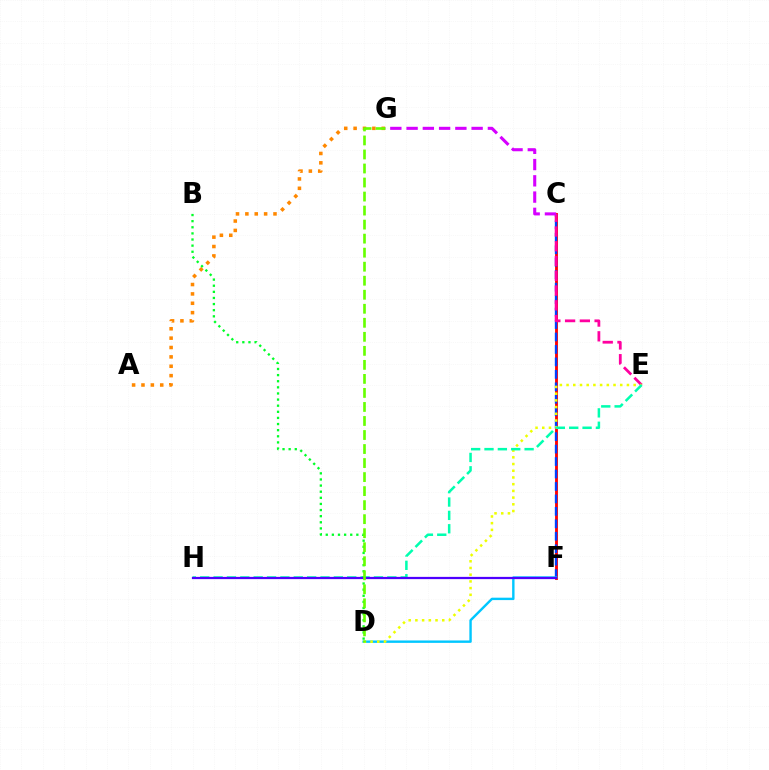{('C', 'F'): [{'color': '#ff0000', 'line_style': 'solid', 'thickness': 2.05}, {'color': '#003fff', 'line_style': 'dashed', 'thickness': 1.69}], ('D', 'F'): [{'color': '#00c7ff', 'line_style': 'solid', 'thickness': 1.73}], ('C', 'E'): [{'color': '#ff00a0', 'line_style': 'dashed', 'thickness': 2.0}], ('C', 'G'): [{'color': '#d600ff', 'line_style': 'dashed', 'thickness': 2.21}], ('D', 'E'): [{'color': '#eeff00', 'line_style': 'dotted', 'thickness': 1.82}], ('E', 'H'): [{'color': '#00ffaf', 'line_style': 'dashed', 'thickness': 1.82}], ('A', 'G'): [{'color': '#ff8800', 'line_style': 'dotted', 'thickness': 2.55}], ('B', 'D'): [{'color': '#00ff27', 'line_style': 'dotted', 'thickness': 1.66}], ('F', 'H'): [{'color': '#4f00ff', 'line_style': 'solid', 'thickness': 1.61}], ('D', 'G'): [{'color': '#66ff00', 'line_style': 'dashed', 'thickness': 1.91}]}